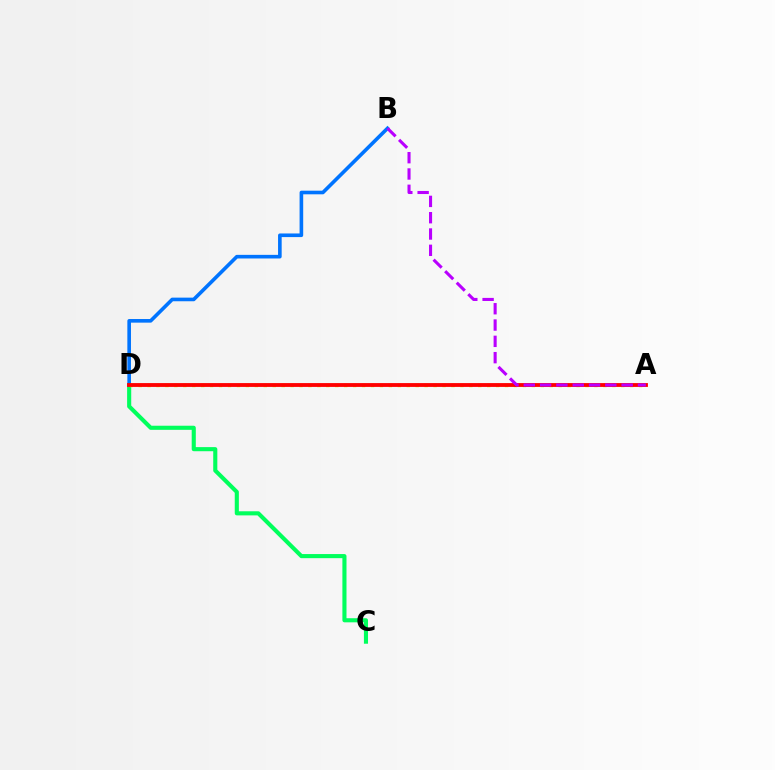{('C', 'D'): [{'color': '#00ff5c', 'line_style': 'solid', 'thickness': 2.95}], ('B', 'D'): [{'color': '#0074ff', 'line_style': 'solid', 'thickness': 2.61}], ('A', 'D'): [{'color': '#d1ff00', 'line_style': 'dotted', 'thickness': 2.43}, {'color': '#ff0000', 'line_style': 'solid', 'thickness': 2.76}], ('A', 'B'): [{'color': '#b900ff', 'line_style': 'dashed', 'thickness': 2.22}]}